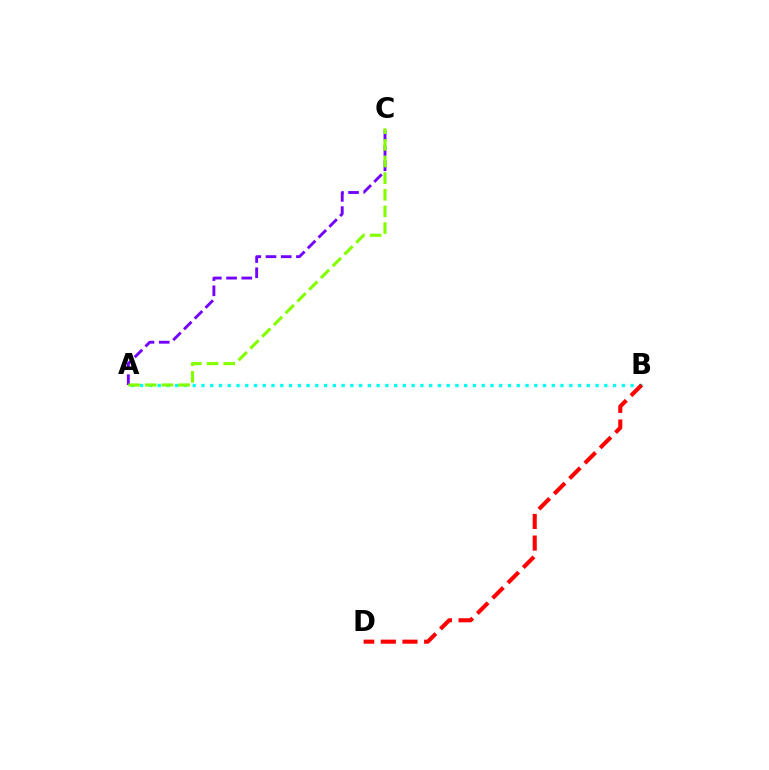{('A', 'B'): [{'color': '#00fff6', 'line_style': 'dotted', 'thickness': 2.38}], ('A', 'C'): [{'color': '#7200ff', 'line_style': 'dashed', 'thickness': 2.07}, {'color': '#84ff00', 'line_style': 'dashed', 'thickness': 2.26}], ('B', 'D'): [{'color': '#ff0000', 'line_style': 'dashed', 'thickness': 2.94}]}